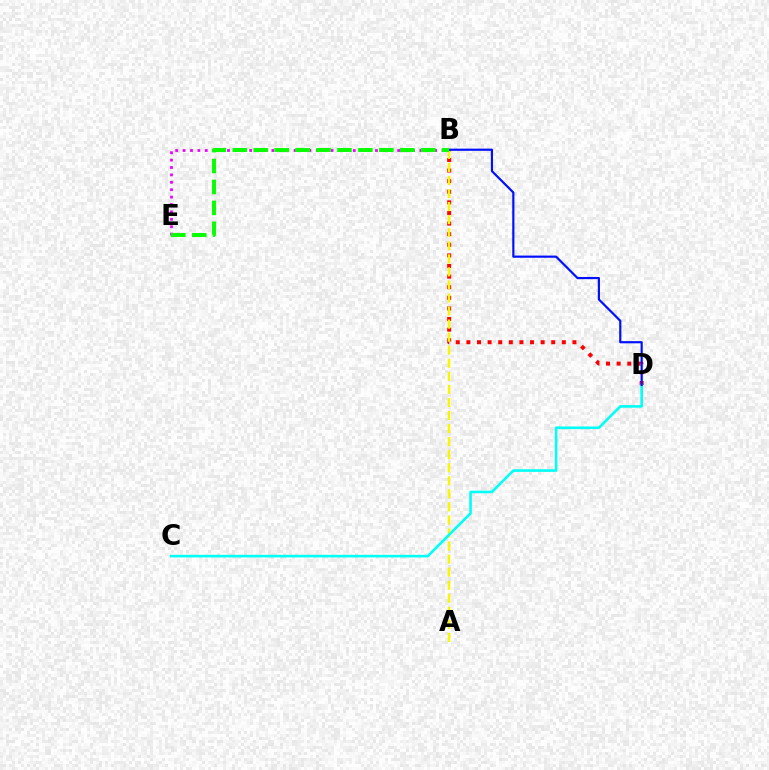{('B', 'D'): [{'color': '#ff0000', 'line_style': 'dotted', 'thickness': 2.88}, {'color': '#0010ff', 'line_style': 'solid', 'thickness': 1.57}], ('B', 'E'): [{'color': '#ee00ff', 'line_style': 'dotted', 'thickness': 2.01}, {'color': '#08ff00', 'line_style': 'dashed', 'thickness': 2.84}], ('A', 'B'): [{'color': '#fcf500', 'line_style': 'dashed', 'thickness': 1.77}], ('C', 'D'): [{'color': '#00fff6', 'line_style': 'solid', 'thickness': 1.87}]}